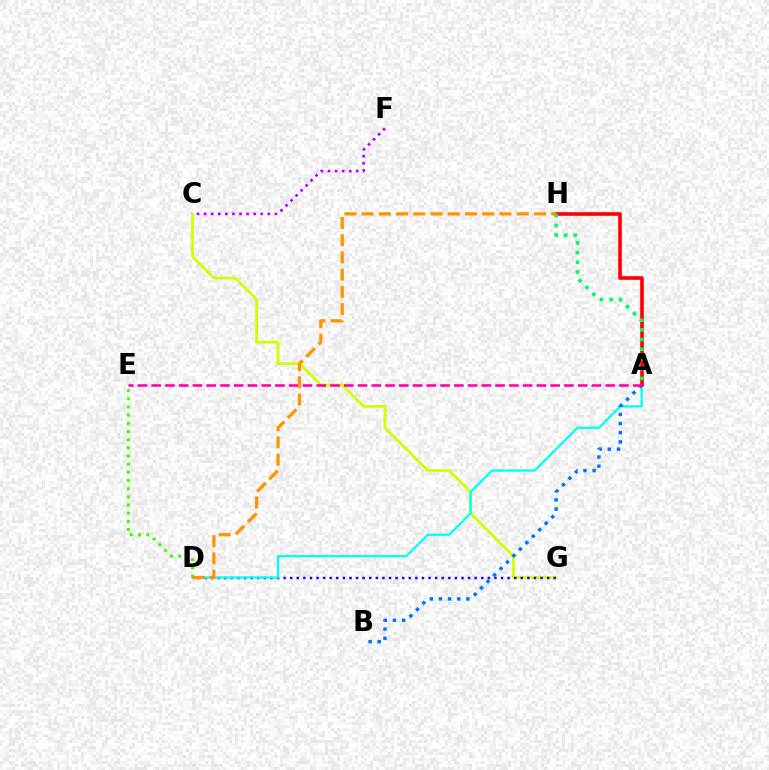{('C', 'G'): [{'color': '#d1ff00', 'line_style': 'solid', 'thickness': 1.99}], ('D', 'G'): [{'color': '#2500ff', 'line_style': 'dotted', 'thickness': 1.79}], ('A', 'D'): [{'color': '#00fff6', 'line_style': 'solid', 'thickness': 1.62}], ('C', 'F'): [{'color': '#b900ff', 'line_style': 'dotted', 'thickness': 1.92}], ('A', 'H'): [{'color': '#ff0000', 'line_style': 'solid', 'thickness': 2.6}, {'color': '#00ff5c', 'line_style': 'dotted', 'thickness': 2.64}], ('A', 'B'): [{'color': '#0074ff', 'line_style': 'dotted', 'thickness': 2.48}], ('D', 'E'): [{'color': '#3dff00', 'line_style': 'dotted', 'thickness': 2.22}], ('A', 'E'): [{'color': '#ff00ac', 'line_style': 'dashed', 'thickness': 1.87}], ('D', 'H'): [{'color': '#ff9400', 'line_style': 'dashed', 'thickness': 2.34}]}